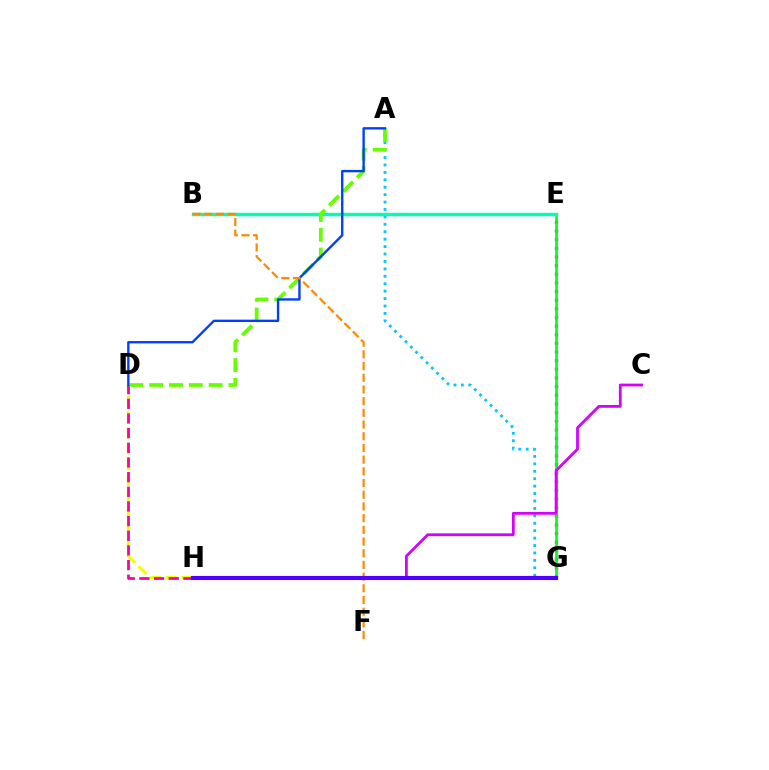{('E', 'G'): [{'color': '#ff0000', 'line_style': 'dotted', 'thickness': 2.35}, {'color': '#00ff27', 'line_style': 'solid', 'thickness': 1.92}], ('A', 'G'): [{'color': '#00c7ff', 'line_style': 'dotted', 'thickness': 2.02}], ('D', 'H'): [{'color': '#eeff00', 'line_style': 'dashed', 'thickness': 2.16}, {'color': '#ff00a0', 'line_style': 'dashed', 'thickness': 1.99}], ('C', 'H'): [{'color': '#d600ff', 'line_style': 'solid', 'thickness': 2.0}], ('B', 'E'): [{'color': '#00ffaf', 'line_style': 'solid', 'thickness': 2.46}], ('A', 'D'): [{'color': '#66ff00', 'line_style': 'dashed', 'thickness': 2.69}, {'color': '#003fff', 'line_style': 'solid', 'thickness': 1.7}], ('B', 'F'): [{'color': '#ff8800', 'line_style': 'dashed', 'thickness': 1.59}], ('G', 'H'): [{'color': '#4f00ff', 'line_style': 'solid', 'thickness': 2.97}]}